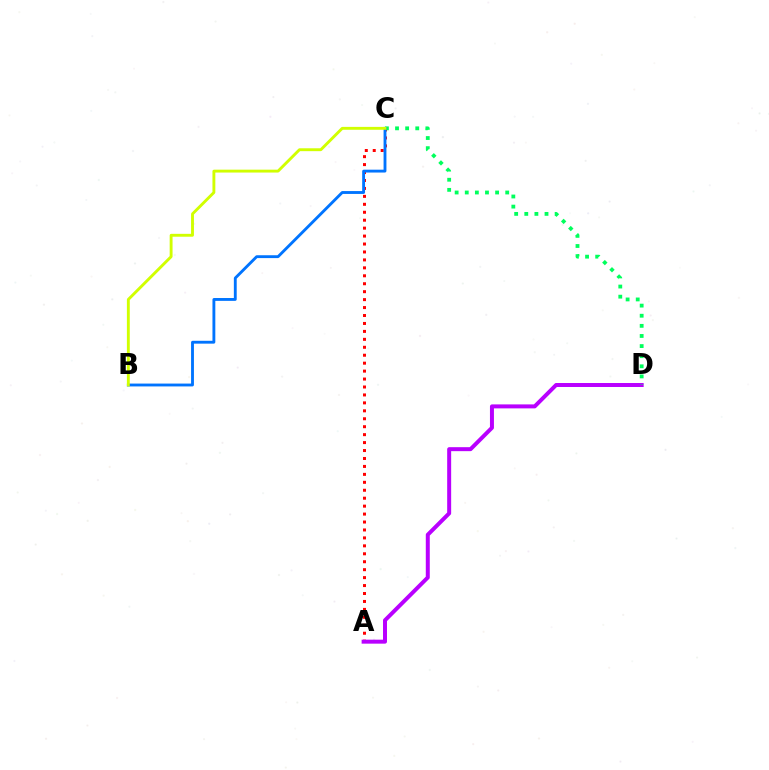{('A', 'C'): [{'color': '#ff0000', 'line_style': 'dotted', 'thickness': 2.16}], ('A', 'D'): [{'color': '#b900ff', 'line_style': 'solid', 'thickness': 2.87}], ('C', 'D'): [{'color': '#00ff5c', 'line_style': 'dotted', 'thickness': 2.75}], ('B', 'C'): [{'color': '#0074ff', 'line_style': 'solid', 'thickness': 2.06}, {'color': '#d1ff00', 'line_style': 'solid', 'thickness': 2.08}]}